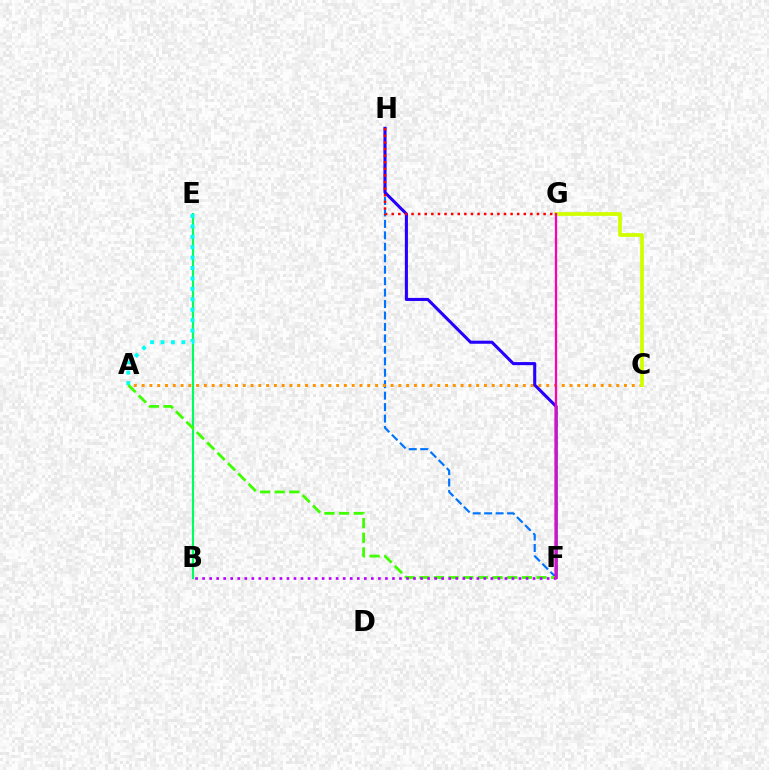{('F', 'H'): [{'color': '#0074ff', 'line_style': 'dashed', 'thickness': 1.56}, {'color': '#2500ff', 'line_style': 'solid', 'thickness': 2.21}], ('B', 'E'): [{'color': '#00ff5c', 'line_style': 'solid', 'thickness': 1.56}], ('A', 'C'): [{'color': '#ff9400', 'line_style': 'dotted', 'thickness': 2.11}], ('C', 'G'): [{'color': '#d1ff00', 'line_style': 'solid', 'thickness': 2.72}], ('A', 'E'): [{'color': '#00fff6', 'line_style': 'dotted', 'thickness': 2.83}], ('A', 'F'): [{'color': '#3dff00', 'line_style': 'dashed', 'thickness': 1.99}], ('G', 'H'): [{'color': '#ff0000', 'line_style': 'dotted', 'thickness': 1.79}], ('B', 'F'): [{'color': '#b900ff', 'line_style': 'dotted', 'thickness': 1.91}], ('F', 'G'): [{'color': '#ff00ac', 'line_style': 'solid', 'thickness': 1.64}]}